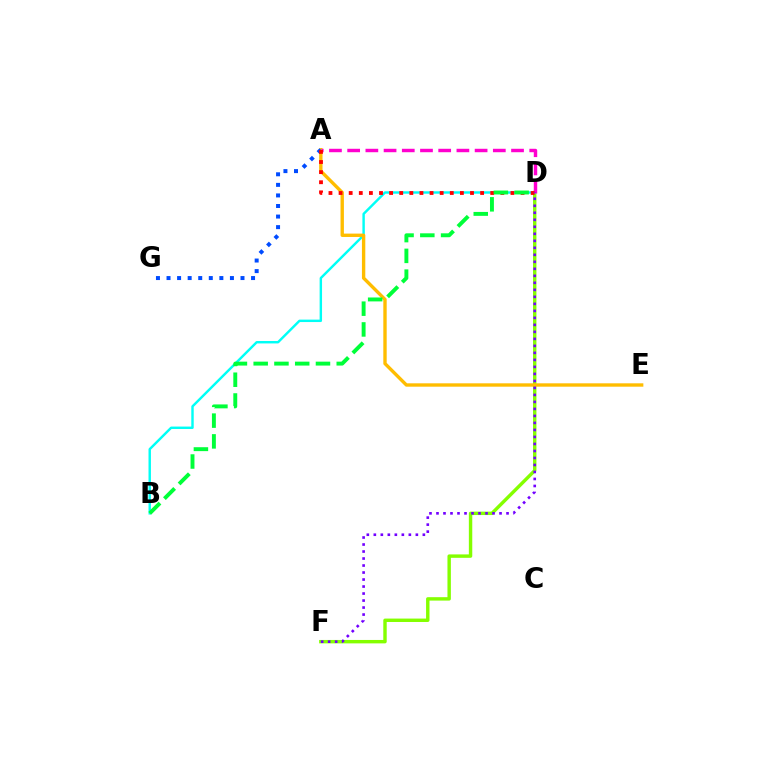{('D', 'F'): [{'color': '#84ff00', 'line_style': 'solid', 'thickness': 2.46}, {'color': '#7200ff', 'line_style': 'dotted', 'thickness': 1.9}], ('B', 'D'): [{'color': '#00fff6', 'line_style': 'solid', 'thickness': 1.75}, {'color': '#00ff39', 'line_style': 'dashed', 'thickness': 2.82}], ('A', 'E'): [{'color': '#ffbd00', 'line_style': 'solid', 'thickness': 2.43}], ('A', 'G'): [{'color': '#004bff', 'line_style': 'dotted', 'thickness': 2.87}], ('A', 'D'): [{'color': '#ff00cf', 'line_style': 'dashed', 'thickness': 2.47}, {'color': '#ff0000', 'line_style': 'dotted', 'thickness': 2.75}]}